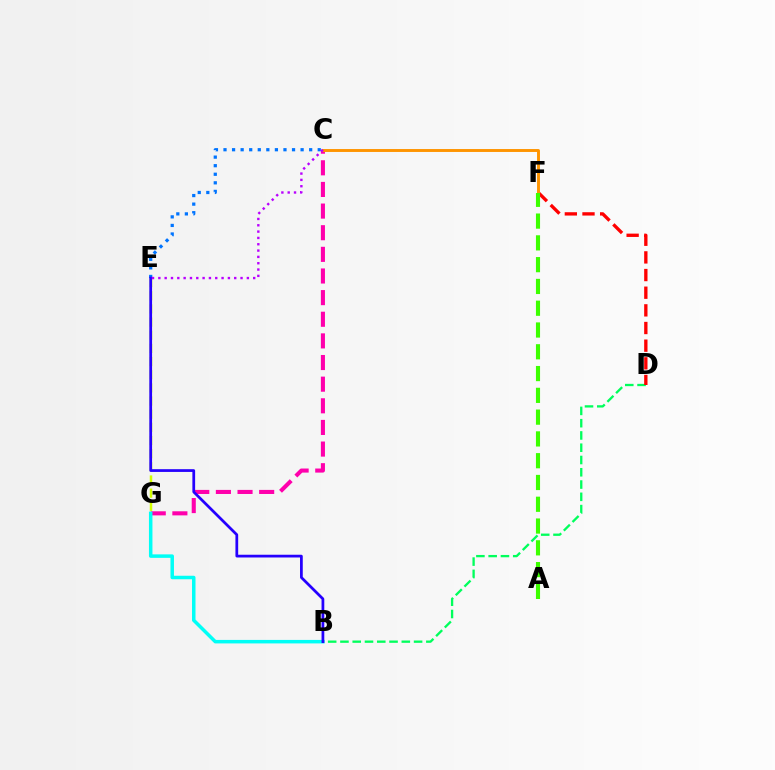{('B', 'D'): [{'color': '#00ff5c', 'line_style': 'dashed', 'thickness': 1.67}], ('C', 'E'): [{'color': '#0074ff', 'line_style': 'dotted', 'thickness': 2.33}, {'color': '#b900ff', 'line_style': 'dotted', 'thickness': 1.72}], ('C', 'G'): [{'color': '#ff00ac', 'line_style': 'dashed', 'thickness': 2.94}], ('B', 'G'): [{'color': '#00fff6', 'line_style': 'solid', 'thickness': 2.51}], ('D', 'F'): [{'color': '#ff0000', 'line_style': 'dashed', 'thickness': 2.4}], ('C', 'F'): [{'color': '#ff9400', 'line_style': 'solid', 'thickness': 2.1}], ('E', 'G'): [{'color': '#d1ff00', 'line_style': 'dashed', 'thickness': 1.79}], ('B', 'E'): [{'color': '#2500ff', 'line_style': 'solid', 'thickness': 1.98}], ('A', 'F'): [{'color': '#3dff00', 'line_style': 'dashed', 'thickness': 2.96}]}